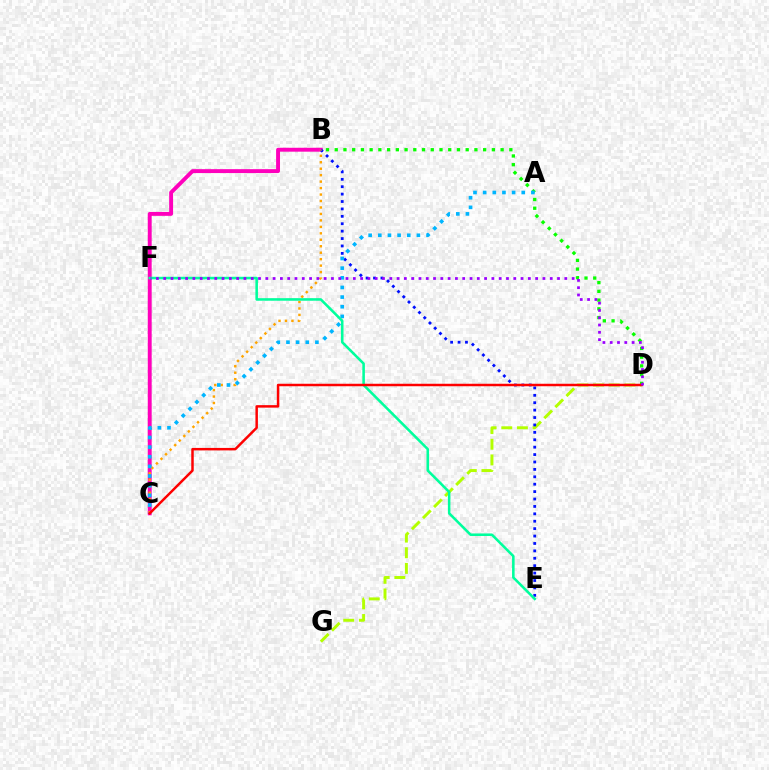{('D', 'G'): [{'color': '#b3ff00', 'line_style': 'dashed', 'thickness': 2.13}], ('B', 'C'): [{'color': '#ff00bd', 'line_style': 'solid', 'thickness': 2.81}, {'color': '#ffa500', 'line_style': 'dotted', 'thickness': 1.76}], ('B', 'E'): [{'color': '#0010ff', 'line_style': 'dotted', 'thickness': 2.01}], ('B', 'D'): [{'color': '#08ff00', 'line_style': 'dotted', 'thickness': 2.37}], ('A', 'C'): [{'color': '#00b5ff', 'line_style': 'dotted', 'thickness': 2.62}], ('E', 'F'): [{'color': '#00ff9d', 'line_style': 'solid', 'thickness': 1.84}], ('C', 'D'): [{'color': '#ff0000', 'line_style': 'solid', 'thickness': 1.79}], ('D', 'F'): [{'color': '#9b00ff', 'line_style': 'dotted', 'thickness': 1.98}]}